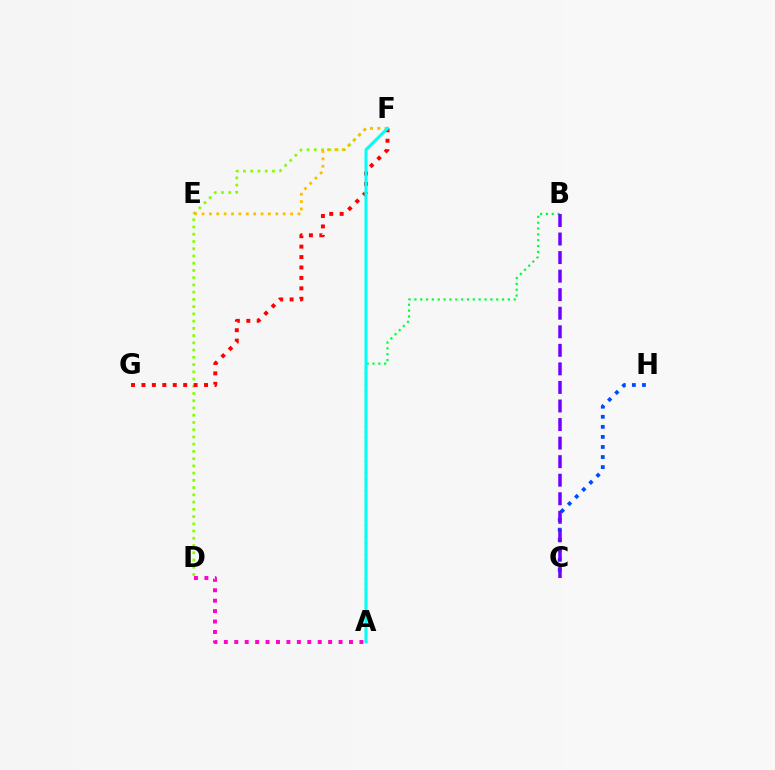{('A', 'D'): [{'color': '#ff00cf', 'line_style': 'dotted', 'thickness': 2.83}], ('D', 'F'): [{'color': '#84ff00', 'line_style': 'dotted', 'thickness': 1.97}], ('A', 'B'): [{'color': '#00ff39', 'line_style': 'dotted', 'thickness': 1.59}], ('F', 'G'): [{'color': '#ff0000', 'line_style': 'dotted', 'thickness': 2.83}], ('E', 'F'): [{'color': '#ffbd00', 'line_style': 'dotted', 'thickness': 2.0}], ('C', 'H'): [{'color': '#004bff', 'line_style': 'dotted', 'thickness': 2.73}], ('A', 'F'): [{'color': '#00fff6', 'line_style': 'solid', 'thickness': 2.15}], ('B', 'C'): [{'color': '#7200ff', 'line_style': 'dashed', 'thickness': 2.52}]}